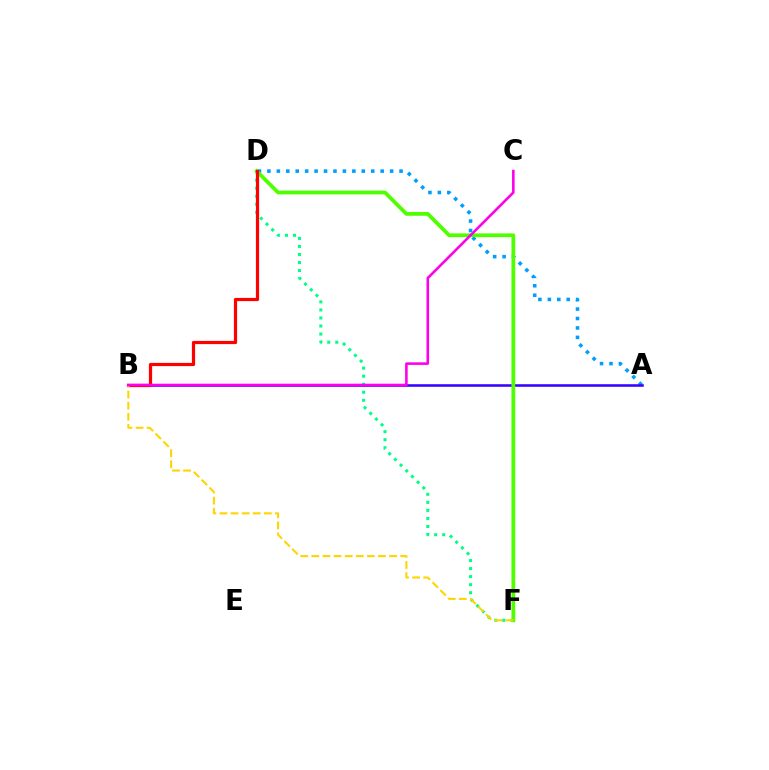{('D', 'F'): [{'color': '#00ff86', 'line_style': 'dotted', 'thickness': 2.18}, {'color': '#4fff00', 'line_style': 'solid', 'thickness': 2.72}], ('A', 'D'): [{'color': '#009eff', 'line_style': 'dotted', 'thickness': 2.56}], ('A', 'B'): [{'color': '#3700ff', 'line_style': 'solid', 'thickness': 1.85}], ('B', 'D'): [{'color': '#ff0000', 'line_style': 'solid', 'thickness': 2.3}], ('B', 'F'): [{'color': '#ffd500', 'line_style': 'dashed', 'thickness': 1.51}], ('B', 'C'): [{'color': '#ff00ed', 'line_style': 'solid', 'thickness': 1.87}]}